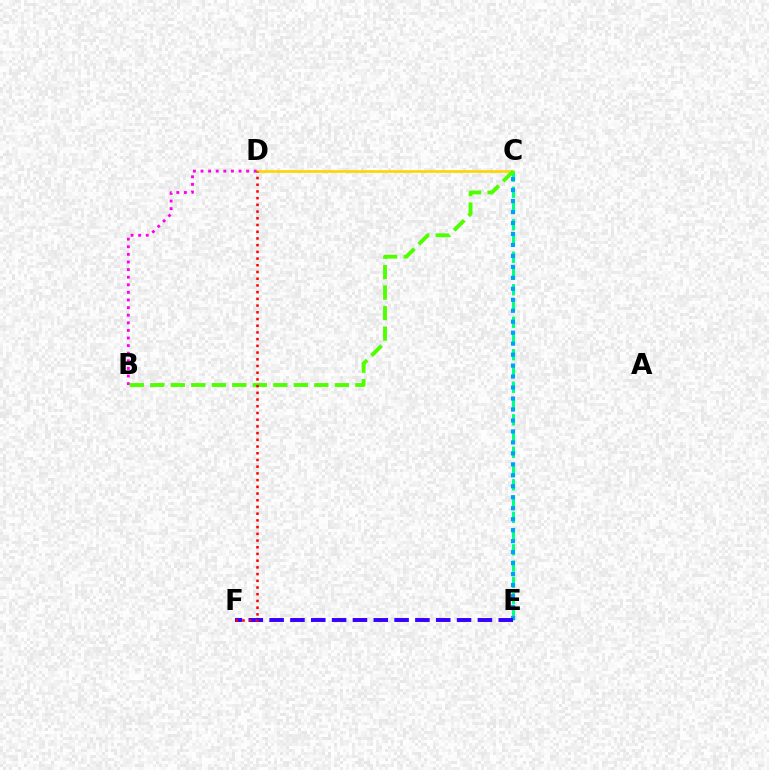{('C', 'D'): [{'color': '#ffd500', 'line_style': 'solid', 'thickness': 1.92}], ('B', 'D'): [{'color': '#ff00ed', 'line_style': 'dotted', 'thickness': 2.07}], ('C', 'E'): [{'color': '#00ff86', 'line_style': 'dashed', 'thickness': 2.21}, {'color': '#009eff', 'line_style': 'dotted', 'thickness': 2.98}], ('B', 'C'): [{'color': '#4fff00', 'line_style': 'dashed', 'thickness': 2.79}], ('E', 'F'): [{'color': '#3700ff', 'line_style': 'dashed', 'thickness': 2.83}], ('D', 'F'): [{'color': '#ff0000', 'line_style': 'dotted', 'thickness': 1.82}]}